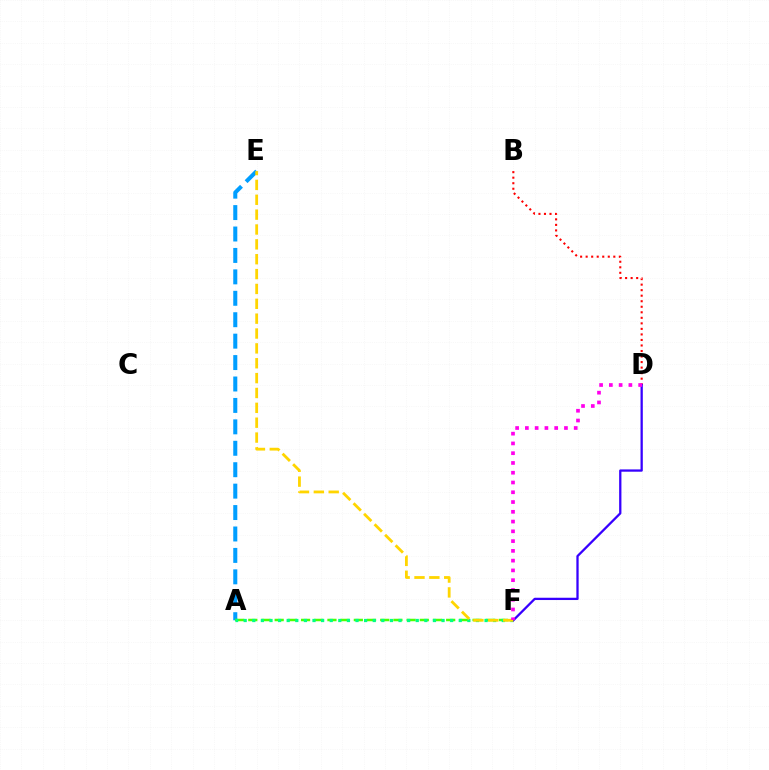{('A', 'E'): [{'color': '#009eff', 'line_style': 'dashed', 'thickness': 2.91}], ('A', 'F'): [{'color': '#4fff00', 'line_style': 'dashed', 'thickness': 1.79}, {'color': '#00ff86', 'line_style': 'dotted', 'thickness': 2.34}], ('B', 'D'): [{'color': '#ff0000', 'line_style': 'dotted', 'thickness': 1.5}], ('D', 'F'): [{'color': '#3700ff', 'line_style': 'solid', 'thickness': 1.64}, {'color': '#ff00ed', 'line_style': 'dotted', 'thickness': 2.65}], ('E', 'F'): [{'color': '#ffd500', 'line_style': 'dashed', 'thickness': 2.02}]}